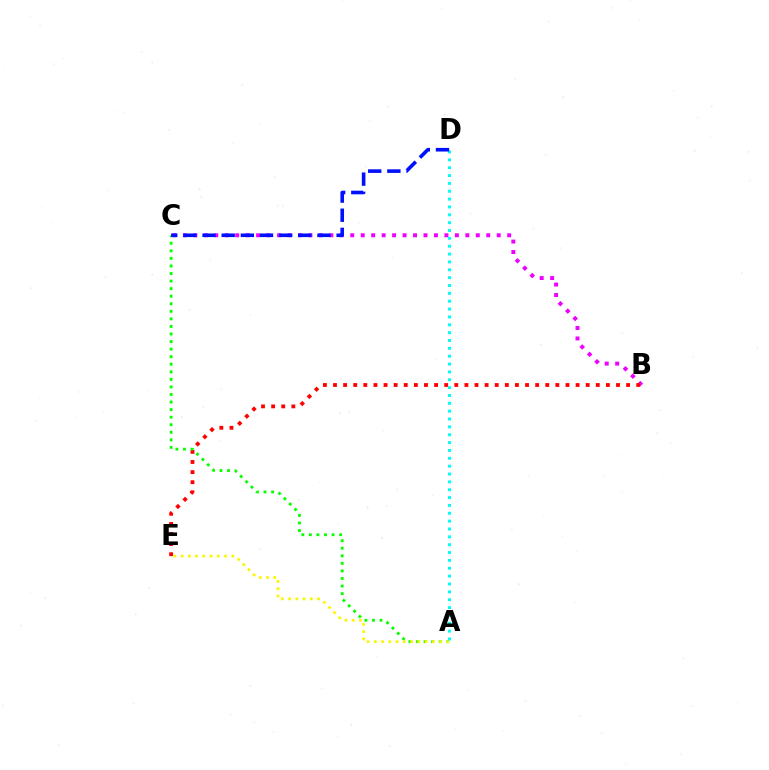{('B', 'C'): [{'color': '#ee00ff', 'line_style': 'dotted', 'thickness': 2.84}], ('B', 'E'): [{'color': '#ff0000', 'line_style': 'dotted', 'thickness': 2.75}], ('A', 'C'): [{'color': '#08ff00', 'line_style': 'dotted', 'thickness': 2.05}], ('A', 'E'): [{'color': '#fcf500', 'line_style': 'dotted', 'thickness': 1.97}], ('A', 'D'): [{'color': '#00fff6', 'line_style': 'dotted', 'thickness': 2.13}], ('C', 'D'): [{'color': '#0010ff', 'line_style': 'dashed', 'thickness': 2.6}]}